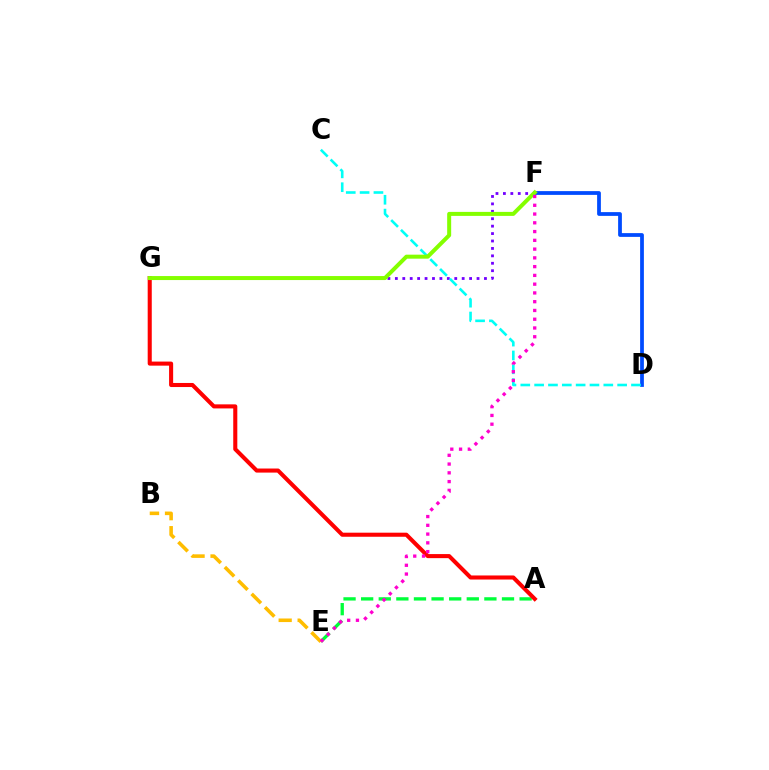{('A', 'E'): [{'color': '#00ff39', 'line_style': 'dashed', 'thickness': 2.39}], ('D', 'F'): [{'color': '#004bff', 'line_style': 'solid', 'thickness': 2.71}], ('A', 'G'): [{'color': '#ff0000', 'line_style': 'solid', 'thickness': 2.93}], ('F', 'G'): [{'color': '#7200ff', 'line_style': 'dotted', 'thickness': 2.02}, {'color': '#84ff00', 'line_style': 'solid', 'thickness': 2.88}], ('B', 'E'): [{'color': '#ffbd00', 'line_style': 'dashed', 'thickness': 2.57}], ('C', 'D'): [{'color': '#00fff6', 'line_style': 'dashed', 'thickness': 1.88}], ('E', 'F'): [{'color': '#ff00cf', 'line_style': 'dotted', 'thickness': 2.38}]}